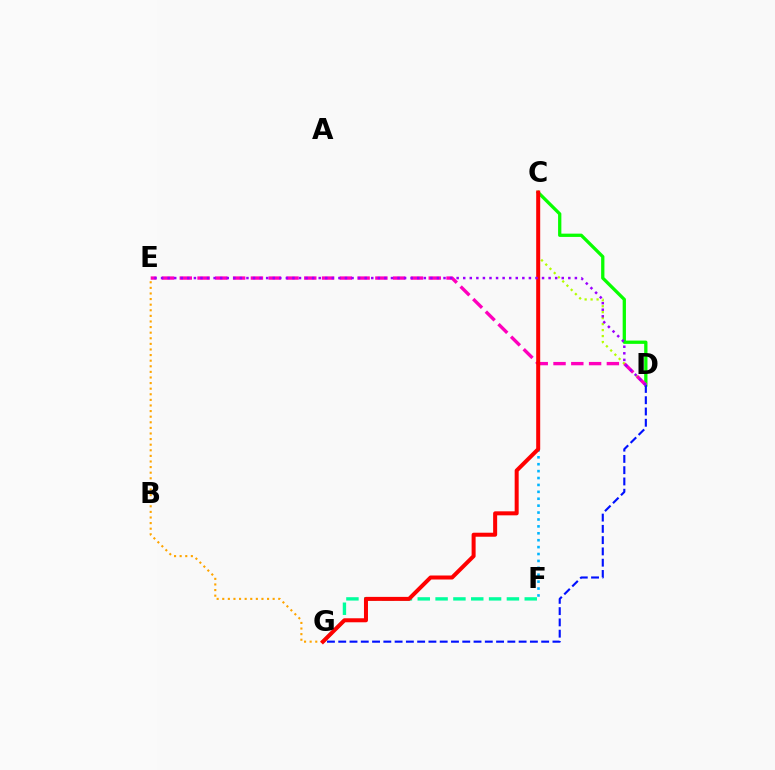{('C', 'F'): [{'color': '#00b5ff', 'line_style': 'dotted', 'thickness': 1.88}], ('C', 'D'): [{'color': '#08ff00', 'line_style': 'solid', 'thickness': 2.36}, {'color': '#b3ff00', 'line_style': 'dotted', 'thickness': 1.62}], ('D', 'G'): [{'color': '#0010ff', 'line_style': 'dashed', 'thickness': 1.53}], ('E', 'G'): [{'color': '#ffa500', 'line_style': 'dotted', 'thickness': 1.52}], ('F', 'G'): [{'color': '#00ff9d', 'line_style': 'dashed', 'thickness': 2.42}], ('D', 'E'): [{'color': '#ff00bd', 'line_style': 'dashed', 'thickness': 2.42}, {'color': '#9b00ff', 'line_style': 'dotted', 'thickness': 1.78}], ('C', 'G'): [{'color': '#ff0000', 'line_style': 'solid', 'thickness': 2.89}]}